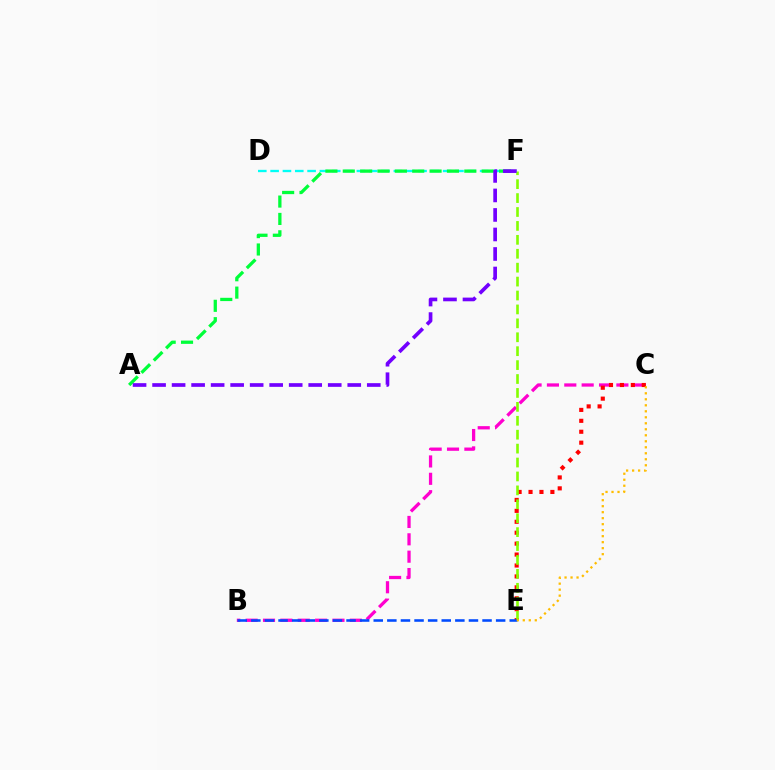{('D', 'F'): [{'color': '#00fff6', 'line_style': 'dashed', 'thickness': 1.67}], ('A', 'F'): [{'color': '#00ff39', 'line_style': 'dashed', 'thickness': 2.36}, {'color': '#7200ff', 'line_style': 'dashed', 'thickness': 2.65}], ('B', 'C'): [{'color': '#ff00cf', 'line_style': 'dashed', 'thickness': 2.36}], ('C', 'E'): [{'color': '#ff0000', 'line_style': 'dotted', 'thickness': 2.97}, {'color': '#ffbd00', 'line_style': 'dotted', 'thickness': 1.63}], ('E', 'F'): [{'color': '#84ff00', 'line_style': 'dashed', 'thickness': 1.89}], ('B', 'E'): [{'color': '#004bff', 'line_style': 'dashed', 'thickness': 1.85}]}